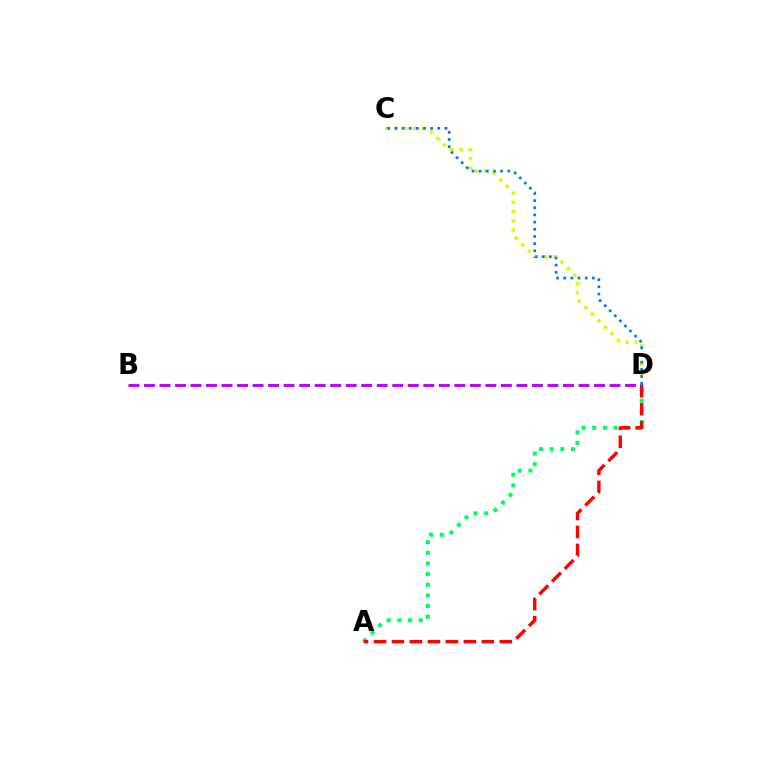{('C', 'D'): [{'color': '#d1ff00', 'line_style': 'dotted', 'thickness': 2.51}, {'color': '#0074ff', 'line_style': 'dotted', 'thickness': 1.94}], ('A', 'D'): [{'color': '#00ff5c', 'line_style': 'dotted', 'thickness': 2.89}, {'color': '#ff0000', 'line_style': 'dashed', 'thickness': 2.44}], ('B', 'D'): [{'color': '#b900ff', 'line_style': 'dashed', 'thickness': 2.11}]}